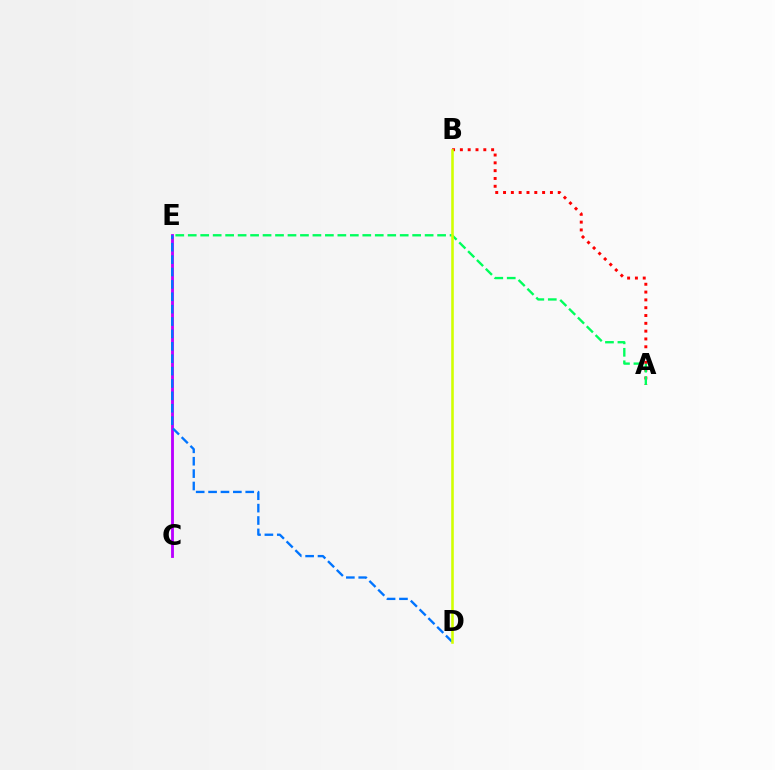{('A', 'B'): [{'color': '#ff0000', 'line_style': 'dotted', 'thickness': 2.12}], ('A', 'E'): [{'color': '#00ff5c', 'line_style': 'dashed', 'thickness': 1.69}], ('C', 'E'): [{'color': '#b900ff', 'line_style': 'solid', 'thickness': 2.05}], ('D', 'E'): [{'color': '#0074ff', 'line_style': 'dashed', 'thickness': 1.68}], ('B', 'D'): [{'color': '#d1ff00', 'line_style': 'solid', 'thickness': 1.86}]}